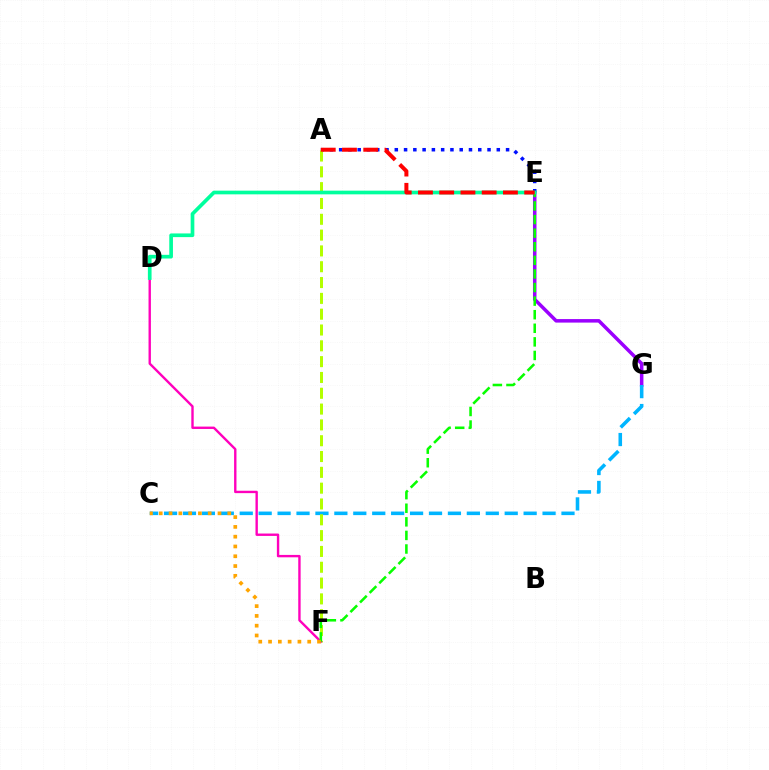{('E', 'G'): [{'color': '#9b00ff', 'line_style': 'solid', 'thickness': 2.53}], ('C', 'G'): [{'color': '#00b5ff', 'line_style': 'dashed', 'thickness': 2.57}], ('A', 'E'): [{'color': '#0010ff', 'line_style': 'dotted', 'thickness': 2.52}, {'color': '#ff0000', 'line_style': 'dashed', 'thickness': 2.89}], ('A', 'F'): [{'color': '#b3ff00', 'line_style': 'dashed', 'thickness': 2.15}], ('D', 'F'): [{'color': '#ff00bd', 'line_style': 'solid', 'thickness': 1.72}], ('E', 'F'): [{'color': '#08ff00', 'line_style': 'dashed', 'thickness': 1.85}], ('D', 'E'): [{'color': '#00ff9d', 'line_style': 'solid', 'thickness': 2.65}], ('C', 'F'): [{'color': '#ffa500', 'line_style': 'dotted', 'thickness': 2.66}]}